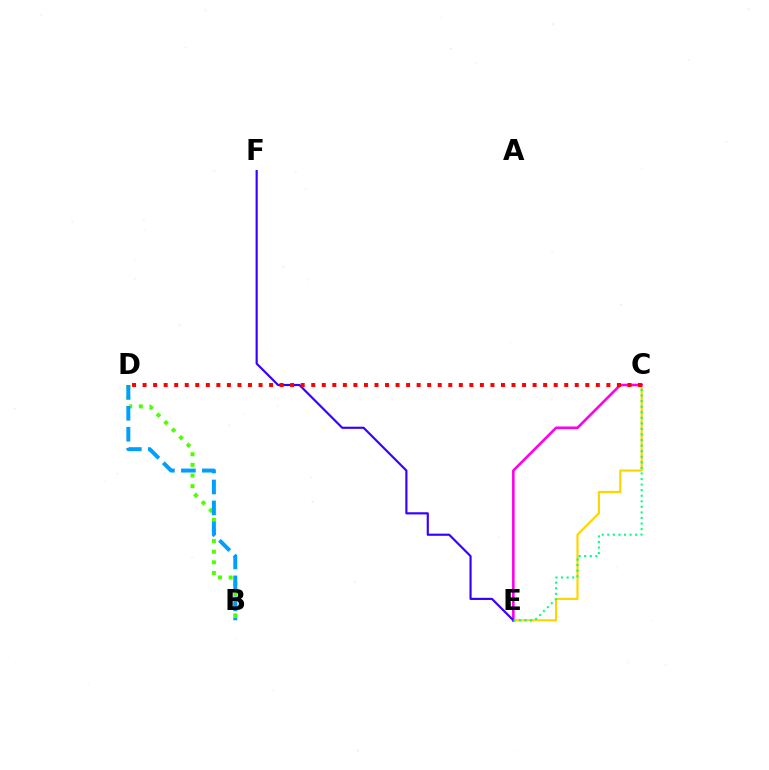{('C', 'E'): [{'color': '#ffd500', 'line_style': 'solid', 'thickness': 1.57}, {'color': '#ff00ed', 'line_style': 'solid', 'thickness': 1.86}, {'color': '#00ff86', 'line_style': 'dotted', 'thickness': 1.51}], ('B', 'D'): [{'color': '#4fff00', 'line_style': 'dotted', 'thickness': 2.89}, {'color': '#009eff', 'line_style': 'dashed', 'thickness': 2.85}], ('E', 'F'): [{'color': '#3700ff', 'line_style': 'solid', 'thickness': 1.56}], ('C', 'D'): [{'color': '#ff0000', 'line_style': 'dotted', 'thickness': 2.86}]}